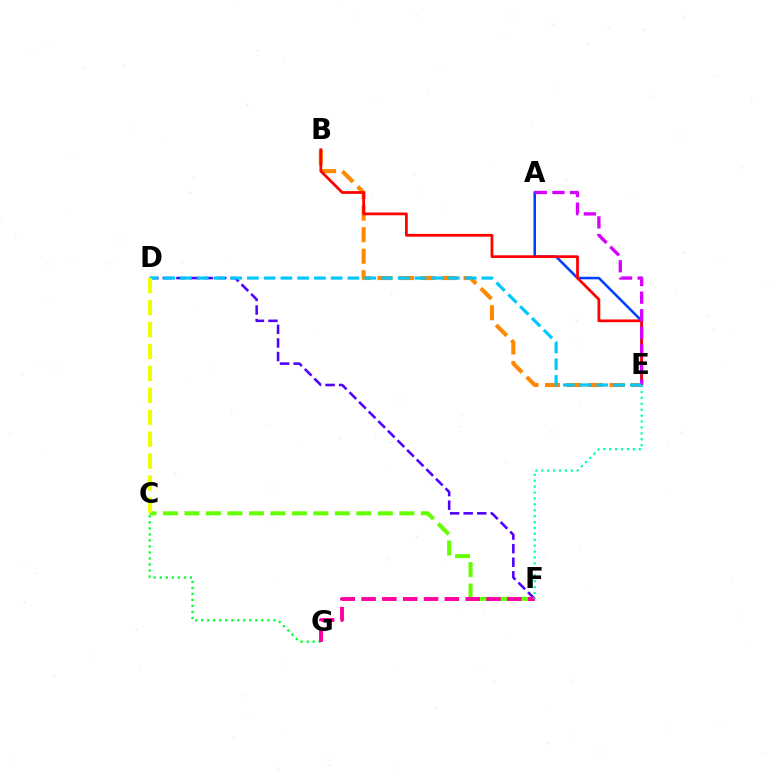{('A', 'E'): [{'color': '#003fff', 'line_style': 'solid', 'thickness': 1.83}, {'color': '#d600ff', 'line_style': 'dashed', 'thickness': 2.39}], ('C', 'G'): [{'color': '#00ff27', 'line_style': 'dotted', 'thickness': 1.63}], ('D', 'F'): [{'color': '#4f00ff', 'line_style': 'dashed', 'thickness': 1.85}], ('B', 'E'): [{'color': '#ff8800', 'line_style': 'dashed', 'thickness': 2.93}, {'color': '#ff0000', 'line_style': 'solid', 'thickness': 1.99}], ('C', 'F'): [{'color': '#66ff00', 'line_style': 'dashed', 'thickness': 2.92}], ('F', 'G'): [{'color': '#ff00a0', 'line_style': 'dashed', 'thickness': 2.83}], ('E', 'F'): [{'color': '#00ffaf', 'line_style': 'dotted', 'thickness': 1.6}], ('D', 'E'): [{'color': '#00c7ff', 'line_style': 'dashed', 'thickness': 2.28}], ('C', 'D'): [{'color': '#eeff00', 'line_style': 'dashed', 'thickness': 2.98}]}